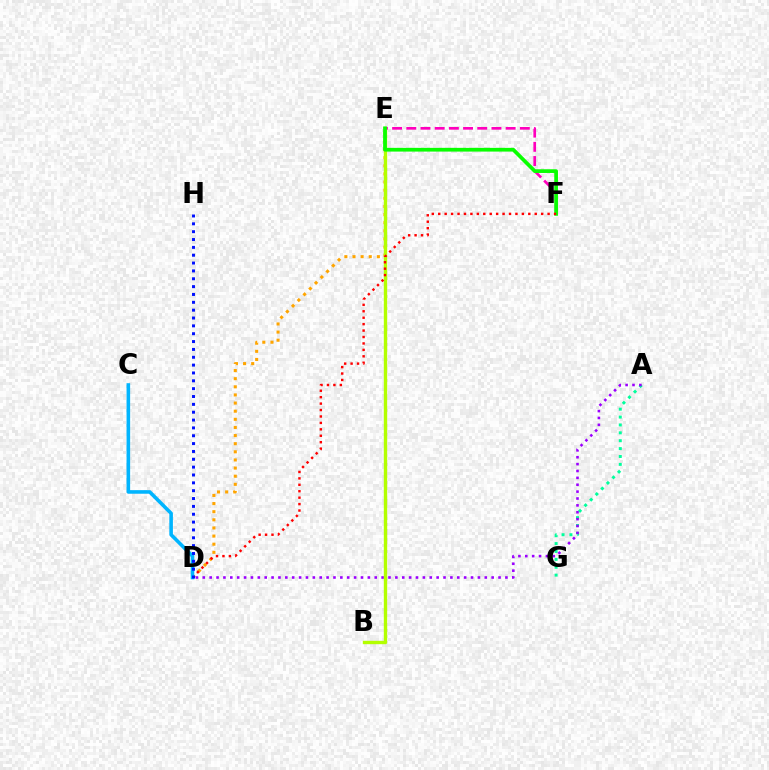{('A', 'G'): [{'color': '#00ff9d', 'line_style': 'dotted', 'thickness': 2.14}], ('D', 'E'): [{'color': '#ffa500', 'line_style': 'dotted', 'thickness': 2.21}], ('A', 'D'): [{'color': '#9b00ff', 'line_style': 'dotted', 'thickness': 1.87}], ('B', 'E'): [{'color': '#b3ff00', 'line_style': 'solid', 'thickness': 2.43}], ('E', 'F'): [{'color': '#ff00bd', 'line_style': 'dashed', 'thickness': 1.93}, {'color': '#08ff00', 'line_style': 'solid', 'thickness': 2.68}], ('D', 'F'): [{'color': '#ff0000', 'line_style': 'dotted', 'thickness': 1.75}], ('C', 'D'): [{'color': '#00b5ff', 'line_style': 'solid', 'thickness': 2.58}], ('D', 'H'): [{'color': '#0010ff', 'line_style': 'dotted', 'thickness': 2.13}]}